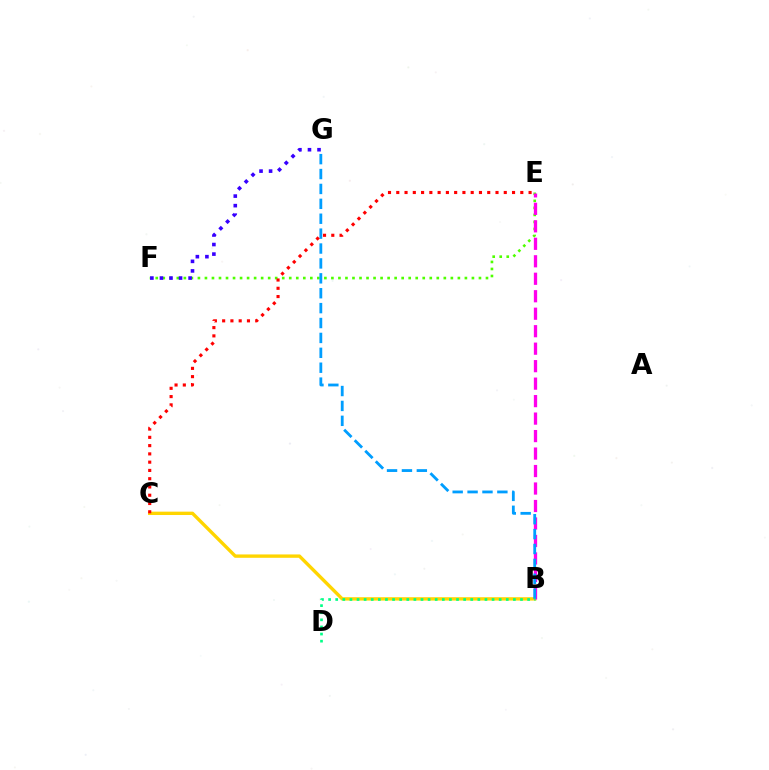{('B', 'C'): [{'color': '#ffd500', 'line_style': 'solid', 'thickness': 2.42}], ('E', 'F'): [{'color': '#4fff00', 'line_style': 'dotted', 'thickness': 1.91}], ('F', 'G'): [{'color': '#3700ff', 'line_style': 'dotted', 'thickness': 2.6}], ('B', 'E'): [{'color': '#ff00ed', 'line_style': 'dashed', 'thickness': 2.37}], ('B', 'G'): [{'color': '#009eff', 'line_style': 'dashed', 'thickness': 2.02}], ('B', 'D'): [{'color': '#00ff86', 'line_style': 'dotted', 'thickness': 1.93}], ('C', 'E'): [{'color': '#ff0000', 'line_style': 'dotted', 'thickness': 2.25}]}